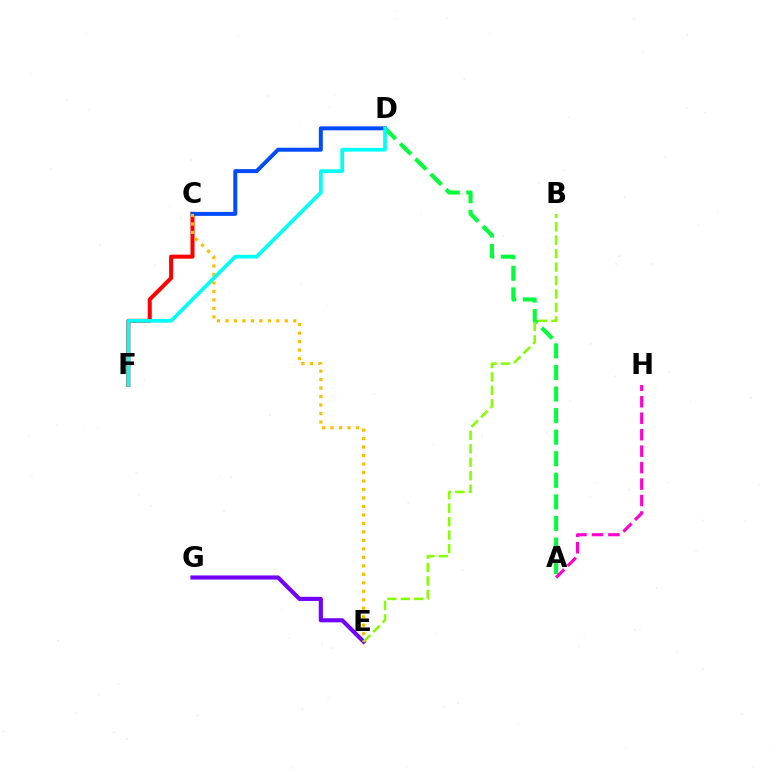{('C', 'F'): [{'color': '#ff0000', 'line_style': 'solid', 'thickness': 2.91}], ('A', 'D'): [{'color': '#00ff39', 'line_style': 'dashed', 'thickness': 2.93}], ('C', 'D'): [{'color': '#004bff', 'line_style': 'solid', 'thickness': 2.86}], ('E', 'G'): [{'color': '#7200ff', 'line_style': 'solid', 'thickness': 2.97}], ('B', 'E'): [{'color': '#84ff00', 'line_style': 'dashed', 'thickness': 1.83}], ('A', 'H'): [{'color': '#ff00cf', 'line_style': 'dashed', 'thickness': 2.24}], ('C', 'E'): [{'color': '#ffbd00', 'line_style': 'dotted', 'thickness': 2.3}], ('D', 'F'): [{'color': '#00fff6', 'line_style': 'solid', 'thickness': 2.67}]}